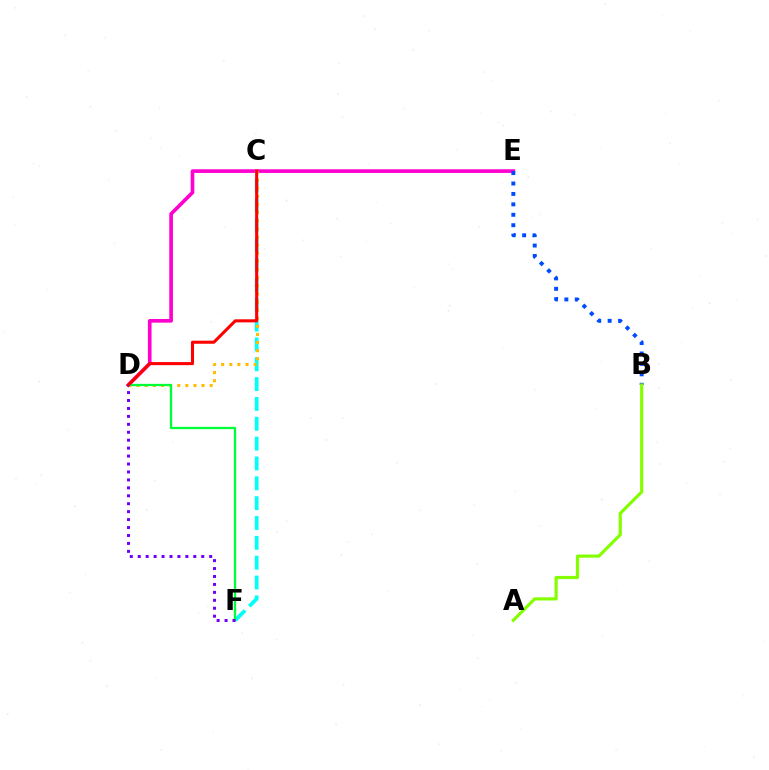{('D', 'E'): [{'color': '#ff00cf', 'line_style': 'solid', 'thickness': 2.63}], ('C', 'F'): [{'color': '#00fff6', 'line_style': 'dashed', 'thickness': 2.7}], ('C', 'D'): [{'color': '#ffbd00', 'line_style': 'dotted', 'thickness': 2.2}, {'color': '#ff0000', 'line_style': 'solid', 'thickness': 2.21}], ('D', 'F'): [{'color': '#00ff39', 'line_style': 'solid', 'thickness': 1.65}, {'color': '#7200ff', 'line_style': 'dotted', 'thickness': 2.16}], ('B', 'E'): [{'color': '#004bff', 'line_style': 'dotted', 'thickness': 2.83}], ('A', 'B'): [{'color': '#84ff00', 'line_style': 'solid', 'thickness': 2.28}]}